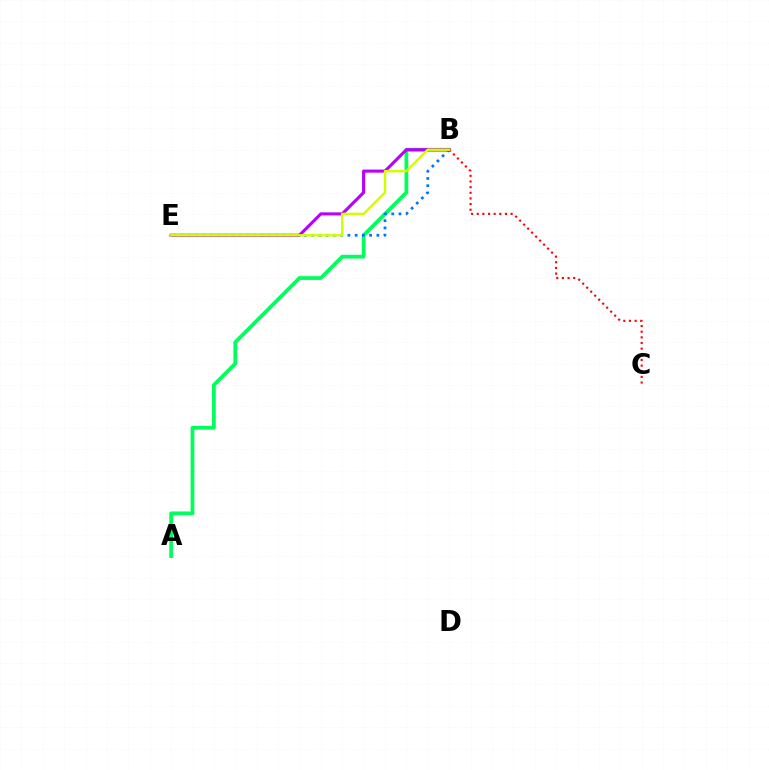{('A', 'B'): [{'color': '#00ff5c', 'line_style': 'solid', 'thickness': 2.7}], ('B', 'E'): [{'color': '#0074ff', 'line_style': 'dotted', 'thickness': 1.97}, {'color': '#b900ff', 'line_style': 'solid', 'thickness': 2.23}, {'color': '#d1ff00', 'line_style': 'solid', 'thickness': 1.76}], ('B', 'C'): [{'color': '#ff0000', 'line_style': 'dotted', 'thickness': 1.54}]}